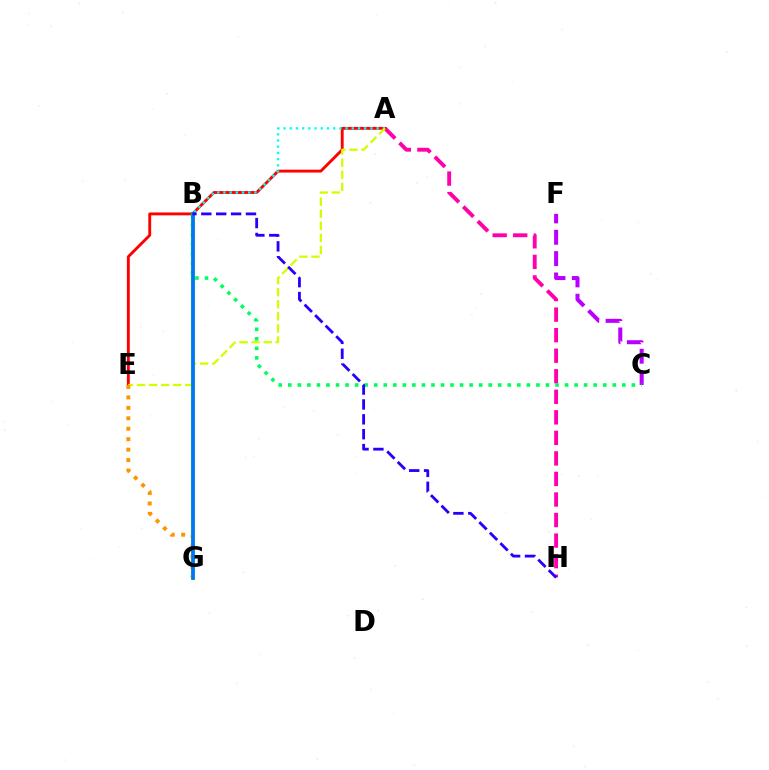{('A', 'H'): [{'color': '#ff00ac', 'line_style': 'dashed', 'thickness': 2.79}], ('A', 'E'): [{'color': '#ff0000', 'line_style': 'solid', 'thickness': 2.07}, {'color': '#d1ff00', 'line_style': 'dashed', 'thickness': 1.64}], ('A', 'B'): [{'color': '#00fff6', 'line_style': 'dotted', 'thickness': 1.69}], ('B', 'G'): [{'color': '#3dff00', 'line_style': 'solid', 'thickness': 2.86}, {'color': '#0074ff', 'line_style': 'solid', 'thickness': 2.57}], ('C', 'F'): [{'color': '#b900ff', 'line_style': 'dashed', 'thickness': 2.9}], ('E', 'G'): [{'color': '#ff9400', 'line_style': 'dotted', 'thickness': 2.84}], ('B', 'C'): [{'color': '#00ff5c', 'line_style': 'dotted', 'thickness': 2.59}], ('B', 'H'): [{'color': '#2500ff', 'line_style': 'dashed', 'thickness': 2.02}]}